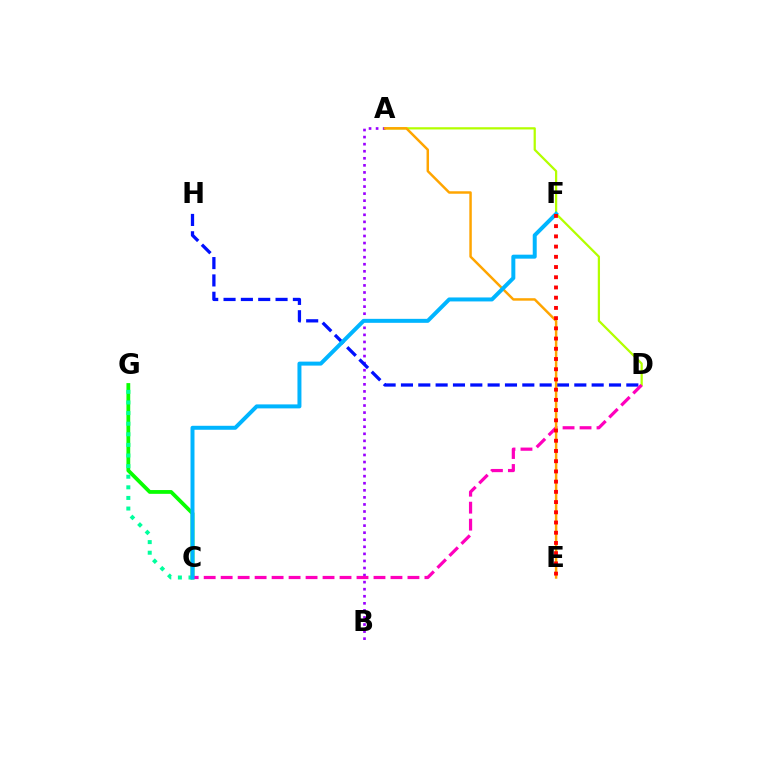{('C', 'G'): [{'color': '#08ff00', 'line_style': 'solid', 'thickness': 2.72}, {'color': '#00ff9d', 'line_style': 'dotted', 'thickness': 2.88}], ('A', 'D'): [{'color': '#b3ff00', 'line_style': 'solid', 'thickness': 1.61}], ('A', 'B'): [{'color': '#9b00ff', 'line_style': 'dotted', 'thickness': 1.92}], ('D', 'H'): [{'color': '#0010ff', 'line_style': 'dashed', 'thickness': 2.36}], ('C', 'D'): [{'color': '#ff00bd', 'line_style': 'dashed', 'thickness': 2.31}], ('A', 'E'): [{'color': '#ffa500', 'line_style': 'solid', 'thickness': 1.78}], ('C', 'F'): [{'color': '#00b5ff', 'line_style': 'solid', 'thickness': 2.86}], ('E', 'F'): [{'color': '#ff0000', 'line_style': 'dotted', 'thickness': 2.78}]}